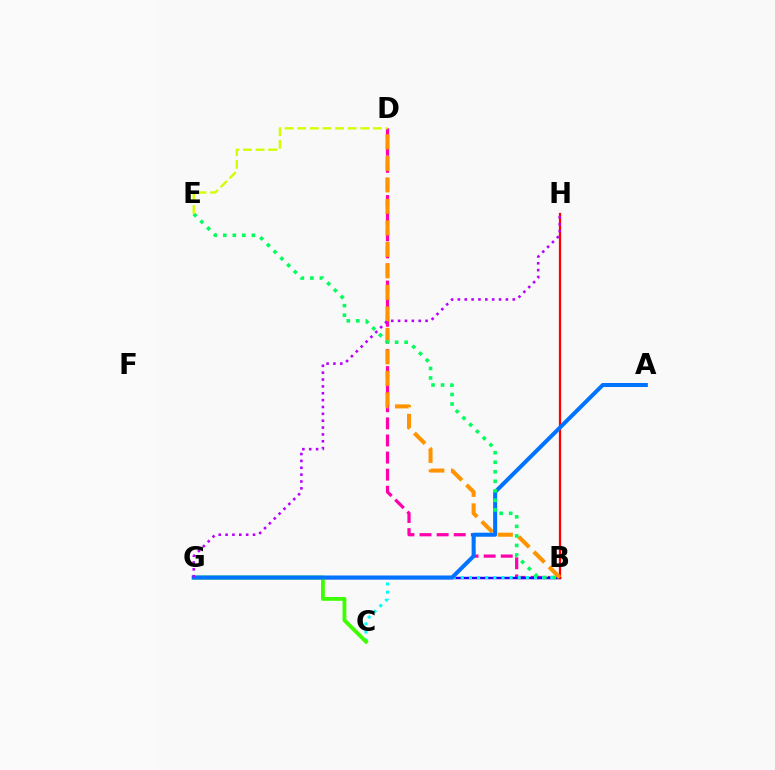{('B', 'D'): [{'color': '#ff00ac', 'line_style': 'dashed', 'thickness': 2.32}, {'color': '#ff9400', 'line_style': 'dashed', 'thickness': 2.92}], ('B', 'G'): [{'color': '#2500ff', 'line_style': 'solid', 'thickness': 1.78}], ('B', 'C'): [{'color': '#00fff6', 'line_style': 'dotted', 'thickness': 2.21}], ('B', 'H'): [{'color': '#ff0000', 'line_style': 'solid', 'thickness': 1.62}], ('C', 'G'): [{'color': '#3dff00', 'line_style': 'solid', 'thickness': 2.76}], ('A', 'G'): [{'color': '#0074ff', 'line_style': 'solid', 'thickness': 2.89}], ('B', 'E'): [{'color': '#00ff5c', 'line_style': 'dotted', 'thickness': 2.59}], ('D', 'E'): [{'color': '#d1ff00', 'line_style': 'dashed', 'thickness': 1.71}], ('G', 'H'): [{'color': '#b900ff', 'line_style': 'dotted', 'thickness': 1.86}]}